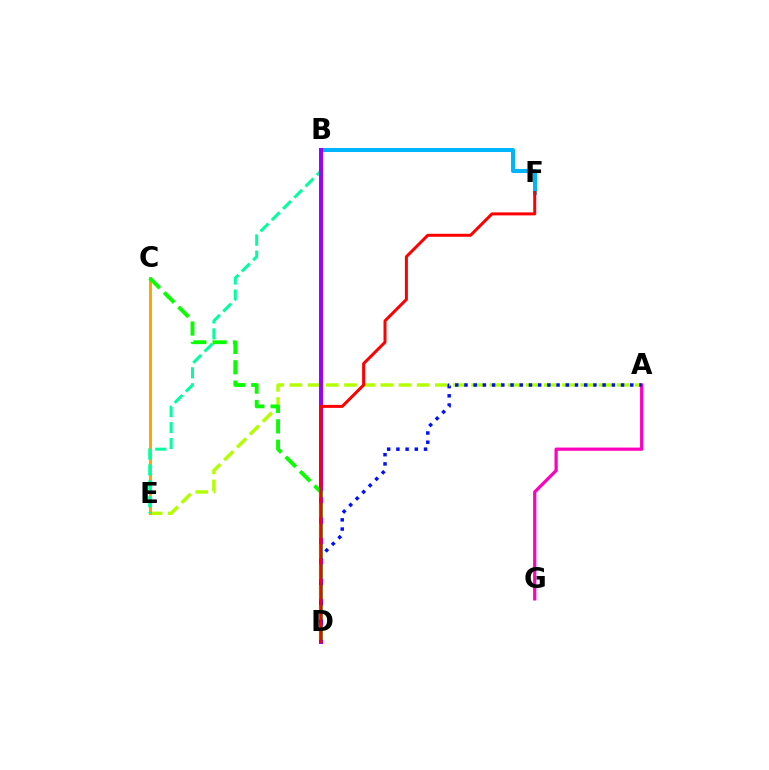{('A', 'E'): [{'color': '#b3ff00', 'line_style': 'dashed', 'thickness': 2.47}], ('C', 'E'): [{'color': '#ffa500', 'line_style': 'solid', 'thickness': 2.15}], ('B', 'E'): [{'color': '#00ff9d', 'line_style': 'dashed', 'thickness': 2.16}], ('B', 'F'): [{'color': '#00b5ff', 'line_style': 'solid', 'thickness': 2.9}], ('B', 'D'): [{'color': '#9b00ff', 'line_style': 'solid', 'thickness': 2.86}], ('A', 'G'): [{'color': '#ff00bd', 'line_style': 'solid', 'thickness': 2.31}], ('A', 'D'): [{'color': '#0010ff', 'line_style': 'dotted', 'thickness': 2.5}], ('C', 'D'): [{'color': '#08ff00', 'line_style': 'dashed', 'thickness': 2.77}], ('D', 'F'): [{'color': '#ff0000', 'line_style': 'solid', 'thickness': 2.15}]}